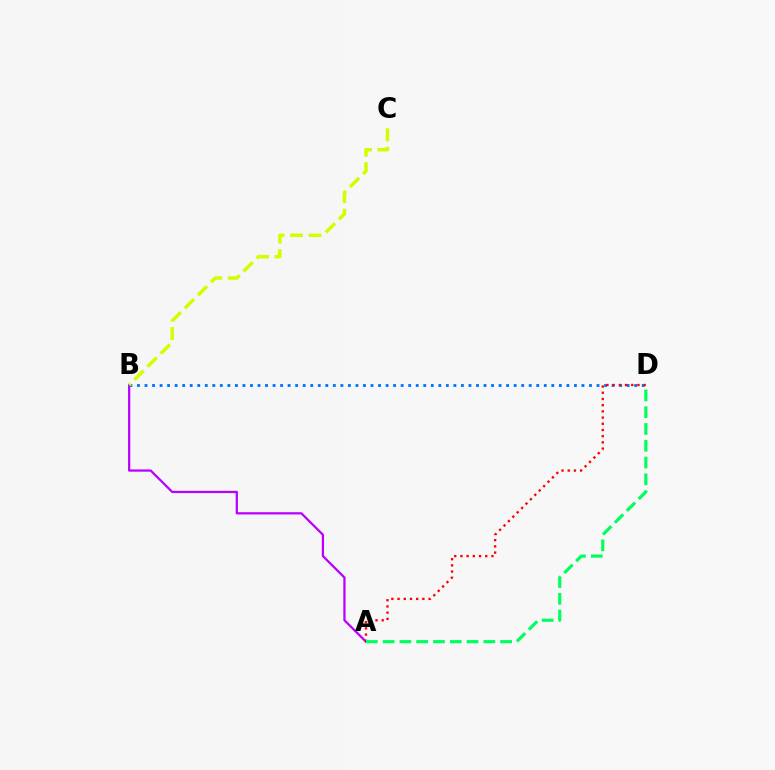{('A', 'B'): [{'color': '#b900ff', 'line_style': 'solid', 'thickness': 1.62}], ('B', 'D'): [{'color': '#0074ff', 'line_style': 'dotted', 'thickness': 2.05}], ('B', 'C'): [{'color': '#d1ff00', 'line_style': 'dashed', 'thickness': 2.51}], ('A', 'D'): [{'color': '#ff0000', 'line_style': 'dotted', 'thickness': 1.69}, {'color': '#00ff5c', 'line_style': 'dashed', 'thickness': 2.28}]}